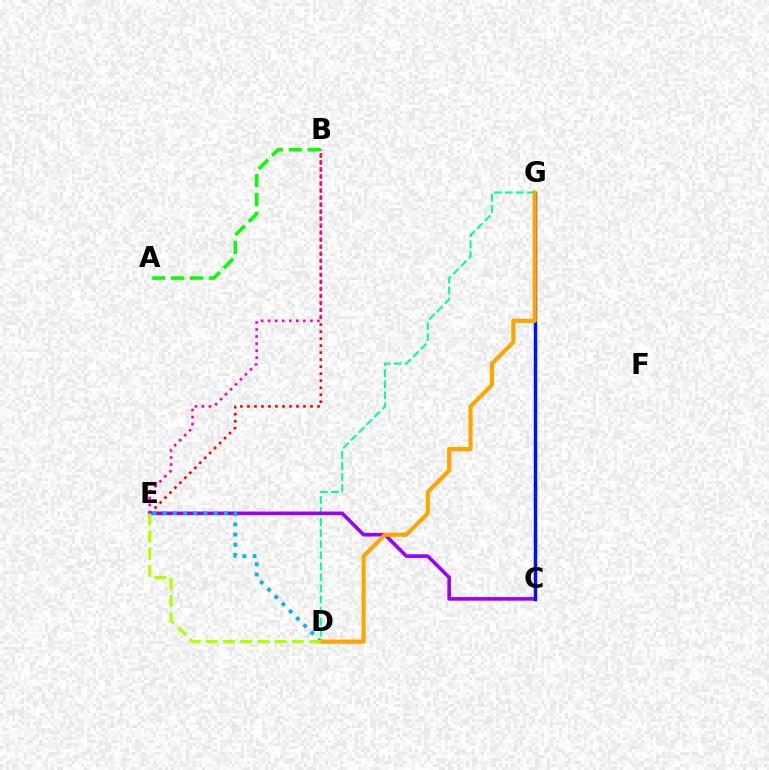{('B', 'E'): [{'color': '#ff0000', 'line_style': 'dotted', 'thickness': 1.9}, {'color': '#ff00bd', 'line_style': 'dotted', 'thickness': 1.91}], ('D', 'G'): [{'color': '#00ff9d', 'line_style': 'dashed', 'thickness': 1.5}, {'color': '#ffa500', 'line_style': 'solid', 'thickness': 2.99}], ('A', 'B'): [{'color': '#08ff00', 'line_style': 'dashed', 'thickness': 2.57}], ('C', 'E'): [{'color': '#9b00ff', 'line_style': 'solid', 'thickness': 2.6}], ('C', 'G'): [{'color': '#0010ff', 'line_style': 'solid', 'thickness': 2.48}], ('D', 'E'): [{'color': '#00b5ff', 'line_style': 'dotted', 'thickness': 2.77}, {'color': '#b3ff00', 'line_style': 'dashed', 'thickness': 2.34}]}